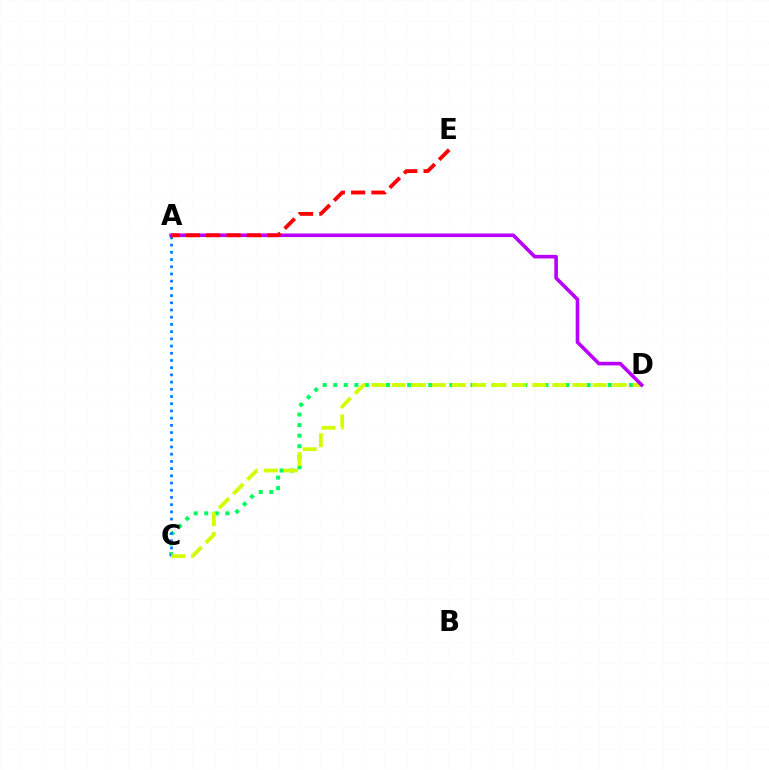{('C', 'D'): [{'color': '#00ff5c', 'line_style': 'dotted', 'thickness': 2.87}, {'color': '#d1ff00', 'line_style': 'dashed', 'thickness': 2.73}], ('A', 'C'): [{'color': '#0074ff', 'line_style': 'dotted', 'thickness': 1.96}], ('A', 'D'): [{'color': '#b900ff', 'line_style': 'solid', 'thickness': 2.6}], ('A', 'E'): [{'color': '#ff0000', 'line_style': 'dashed', 'thickness': 2.76}]}